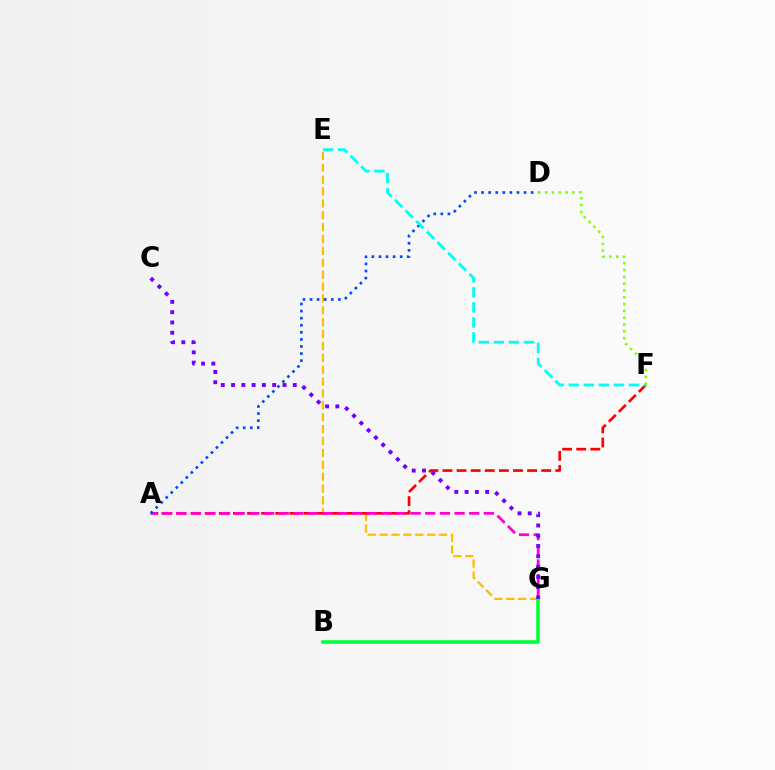{('E', 'G'): [{'color': '#ffbd00', 'line_style': 'dashed', 'thickness': 1.61}], ('A', 'F'): [{'color': '#ff0000', 'line_style': 'dashed', 'thickness': 1.92}], ('D', 'F'): [{'color': '#84ff00', 'line_style': 'dotted', 'thickness': 1.85}], ('A', 'G'): [{'color': '#ff00cf', 'line_style': 'dashed', 'thickness': 1.99}], ('A', 'D'): [{'color': '#004bff', 'line_style': 'dotted', 'thickness': 1.92}], ('B', 'G'): [{'color': '#00ff39', 'line_style': 'solid', 'thickness': 2.56}], ('E', 'F'): [{'color': '#00fff6', 'line_style': 'dashed', 'thickness': 2.04}], ('C', 'G'): [{'color': '#7200ff', 'line_style': 'dotted', 'thickness': 2.79}]}